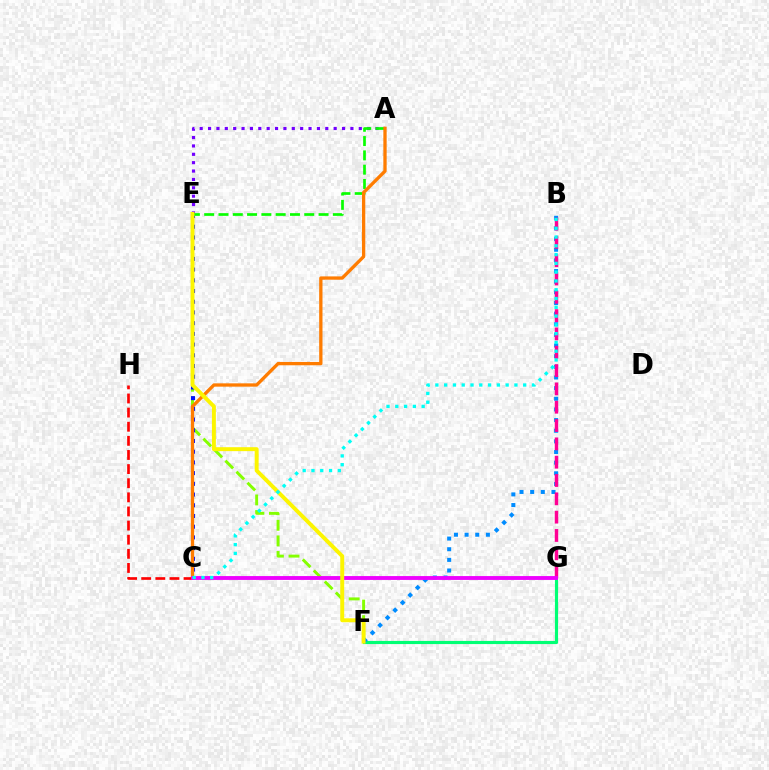{('A', 'E'): [{'color': '#7200ff', 'line_style': 'dotted', 'thickness': 2.28}, {'color': '#08ff00', 'line_style': 'dashed', 'thickness': 1.94}], ('E', 'F'): [{'color': '#84ff00', 'line_style': 'dashed', 'thickness': 2.12}, {'color': '#fcf500', 'line_style': 'solid', 'thickness': 2.84}], ('F', 'G'): [{'color': '#00ff74', 'line_style': 'solid', 'thickness': 2.26}], ('B', 'F'): [{'color': '#008cff', 'line_style': 'dotted', 'thickness': 2.89}], ('B', 'G'): [{'color': '#ff0094', 'line_style': 'dashed', 'thickness': 2.49}], ('C', 'E'): [{'color': '#0010ff', 'line_style': 'dotted', 'thickness': 2.91}], ('A', 'C'): [{'color': '#ff7c00', 'line_style': 'solid', 'thickness': 2.39}], ('C', 'H'): [{'color': '#ff0000', 'line_style': 'dashed', 'thickness': 1.92}], ('C', 'G'): [{'color': '#ee00ff', 'line_style': 'solid', 'thickness': 2.78}], ('B', 'C'): [{'color': '#00fff6', 'line_style': 'dotted', 'thickness': 2.39}]}